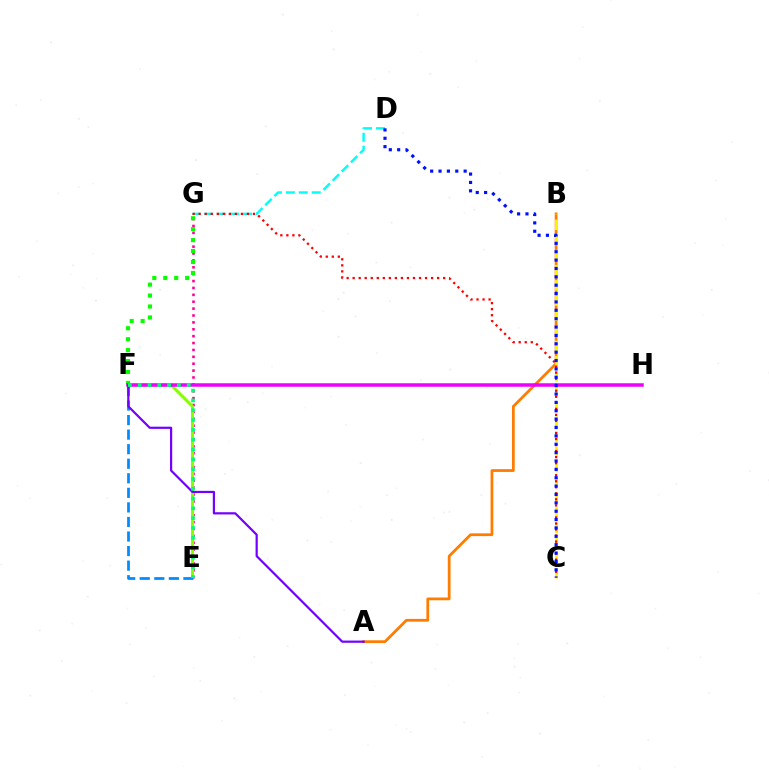{('E', 'G'): [{'color': '#ff0094', 'line_style': 'dotted', 'thickness': 1.87}], ('A', 'B'): [{'color': '#ff7c00', 'line_style': 'solid', 'thickness': 1.98}], ('E', 'F'): [{'color': '#84ff00', 'line_style': 'solid', 'thickness': 2.18}, {'color': '#008cff', 'line_style': 'dashed', 'thickness': 1.98}, {'color': '#00ff74', 'line_style': 'dotted', 'thickness': 2.67}], ('B', 'C'): [{'color': '#fcf500', 'line_style': 'dashed', 'thickness': 2.06}], ('F', 'G'): [{'color': '#08ff00', 'line_style': 'dotted', 'thickness': 2.97}], ('F', 'H'): [{'color': '#ee00ff', 'line_style': 'solid', 'thickness': 2.53}], ('D', 'G'): [{'color': '#00fff6', 'line_style': 'dashed', 'thickness': 1.76}], ('C', 'G'): [{'color': '#ff0000', 'line_style': 'dotted', 'thickness': 1.64}], ('A', 'F'): [{'color': '#7200ff', 'line_style': 'solid', 'thickness': 1.58}], ('C', 'D'): [{'color': '#0010ff', 'line_style': 'dotted', 'thickness': 2.27}]}